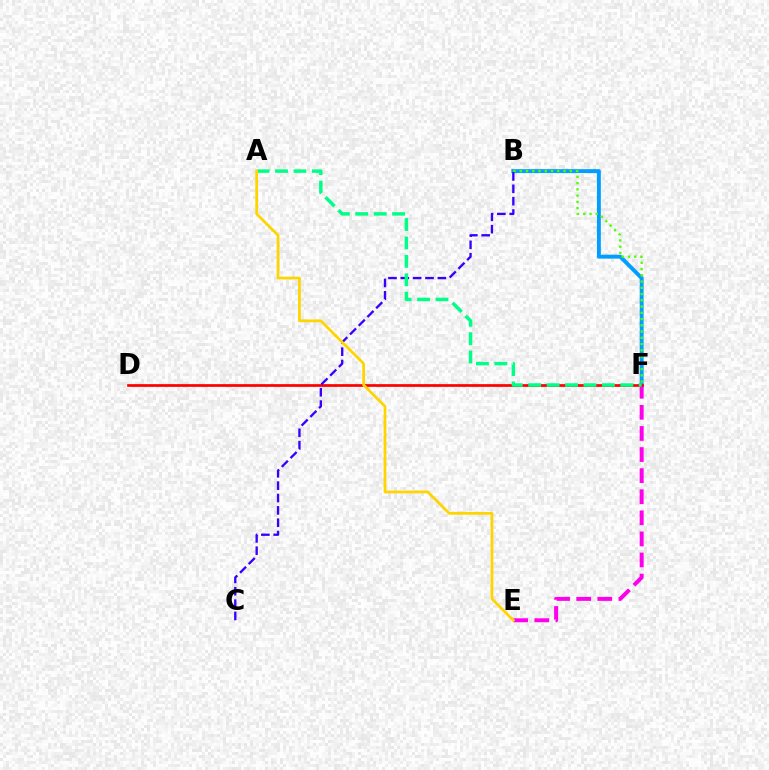{('E', 'F'): [{'color': '#ff00ed', 'line_style': 'dashed', 'thickness': 2.87}], ('B', 'F'): [{'color': '#009eff', 'line_style': 'solid', 'thickness': 2.81}, {'color': '#4fff00', 'line_style': 'dotted', 'thickness': 1.7}], ('D', 'F'): [{'color': '#ff0000', 'line_style': 'solid', 'thickness': 1.95}], ('B', 'C'): [{'color': '#3700ff', 'line_style': 'dashed', 'thickness': 1.68}], ('A', 'F'): [{'color': '#00ff86', 'line_style': 'dashed', 'thickness': 2.5}], ('A', 'E'): [{'color': '#ffd500', 'line_style': 'solid', 'thickness': 1.98}]}